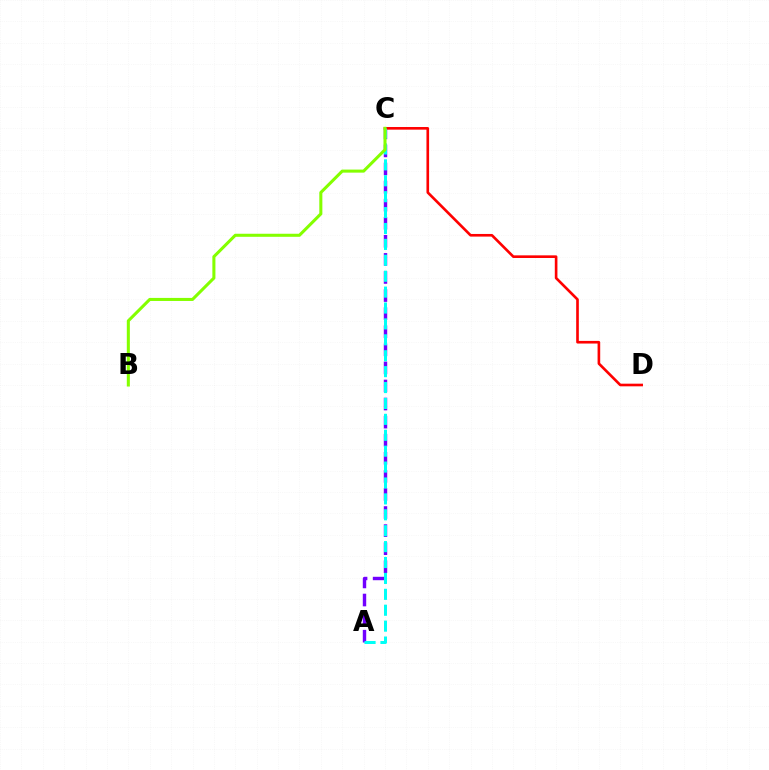{('A', 'C'): [{'color': '#7200ff', 'line_style': 'dashed', 'thickness': 2.46}, {'color': '#00fff6', 'line_style': 'dashed', 'thickness': 2.16}], ('C', 'D'): [{'color': '#ff0000', 'line_style': 'solid', 'thickness': 1.9}], ('B', 'C'): [{'color': '#84ff00', 'line_style': 'solid', 'thickness': 2.2}]}